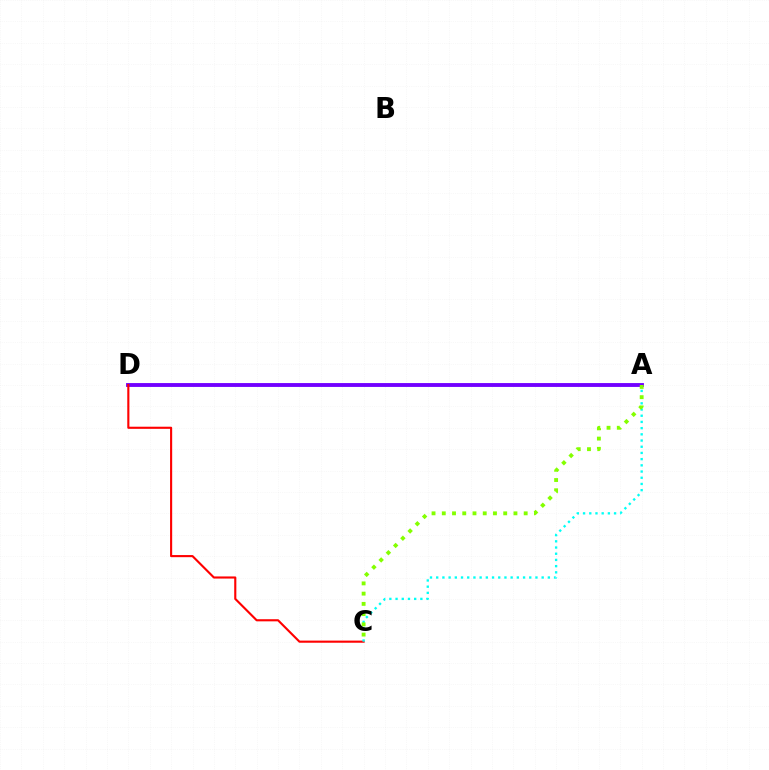{('A', 'D'): [{'color': '#7200ff', 'line_style': 'solid', 'thickness': 2.78}], ('C', 'D'): [{'color': '#ff0000', 'line_style': 'solid', 'thickness': 1.53}], ('A', 'C'): [{'color': '#00fff6', 'line_style': 'dotted', 'thickness': 1.69}, {'color': '#84ff00', 'line_style': 'dotted', 'thickness': 2.78}]}